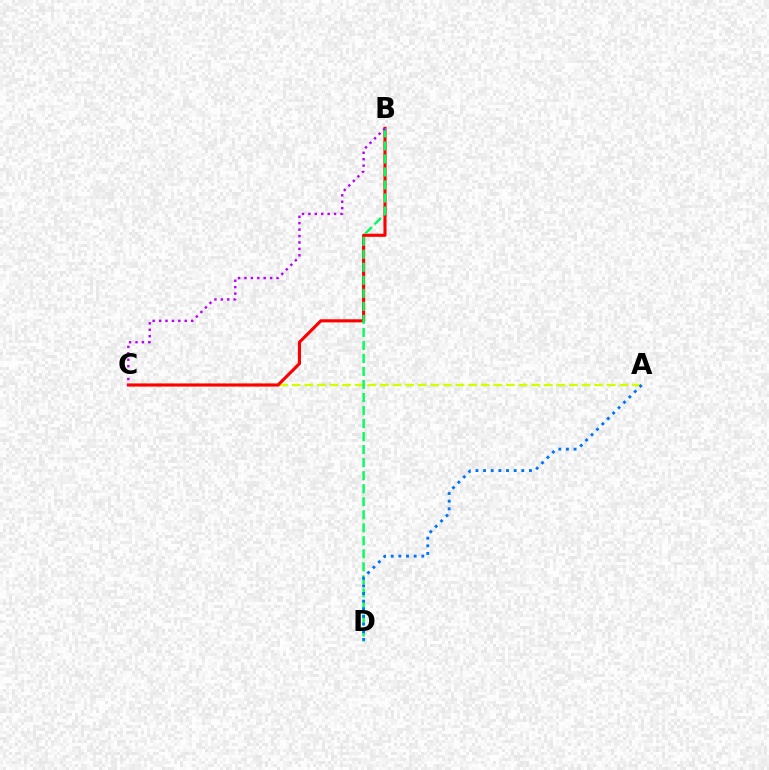{('A', 'C'): [{'color': '#d1ff00', 'line_style': 'dashed', 'thickness': 1.71}], ('B', 'C'): [{'color': '#ff0000', 'line_style': 'solid', 'thickness': 2.24}, {'color': '#b900ff', 'line_style': 'dotted', 'thickness': 1.75}], ('B', 'D'): [{'color': '#00ff5c', 'line_style': 'dashed', 'thickness': 1.77}], ('A', 'D'): [{'color': '#0074ff', 'line_style': 'dotted', 'thickness': 2.08}]}